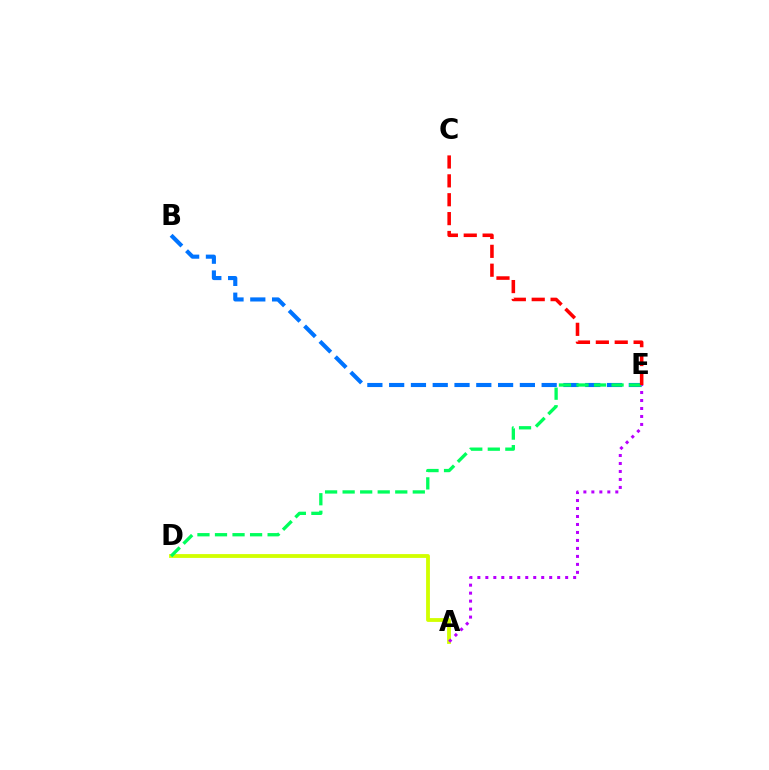{('A', 'D'): [{'color': '#d1ff00', 'line_style': 'solid', 'thickness': 2.75}], ('B', 'E'): [{'color': '#0074ff', 'line_style': 'dashed', 'thickness': 2.96}], ('A', 'E'): [{'color': '#b900ff', 'line_style': 'dotted', 'thickness': 2.17}], ('D', 'E'): [{'color': '#00ff5c', 'line_style': 'dashed', 'thickness': 2.38}], ('C', 'E'): [{'color': '#ff0000', 'line_style': 'dashed', 'thickness': 2.56}]}